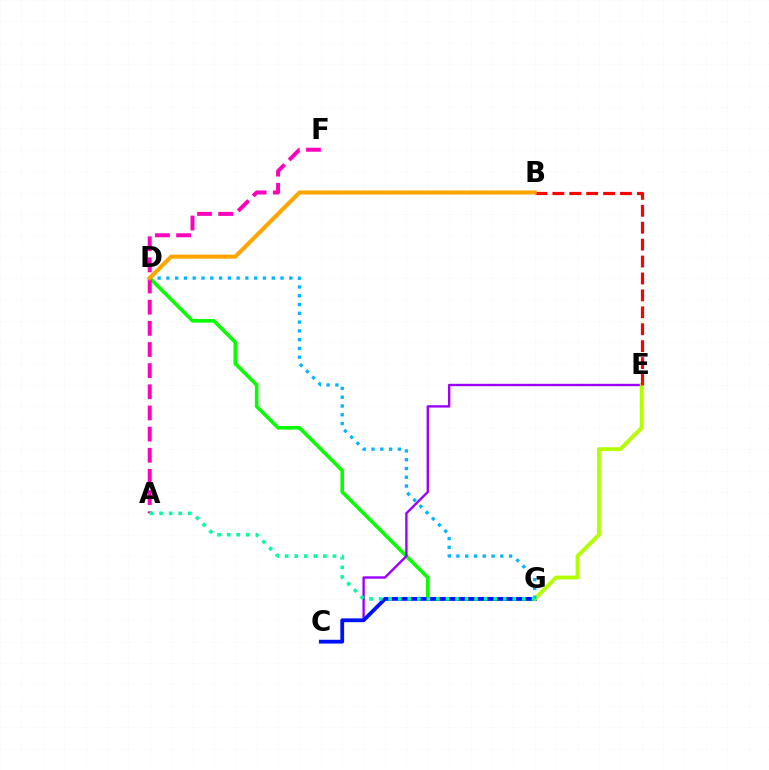{('D', 'G'): [{'color': '#08ff00', 'line_style': 'solid', 'thickness': 2.59}, {'color': '#00b5ff', 'line_style': 'dotted', 'thickness': 2.39}], ('C', 'E'): [{'color': '#9b00ff', 'line_style': 'solid', 'thickness': 1.71}], ('C', 'G'): [{'color': '#0010ff', 'line_style': 'solid', 'thickness': 2.74}], ('E', 'G'): [{'color': '#b3ff00', 'line_style': 'solid', 'thickness': 2.77}], ('B', 'E'): [{'color': '#ff0000', 'line_style': 'dashed', 'thickness': 2.3}], ('A', 'F'): [{'color': '#ff00bd', 'line_style': 'dashed', 'thickness': 2.87}], ('B', 'D'): [{'color': '#ffa500', 'line_style': 'solid', 'thickness': 2.93}], ('A', 'G'): [{'color': '#00ff9d', 'line_style': 'dotted', 'thickness': 2.6}]}